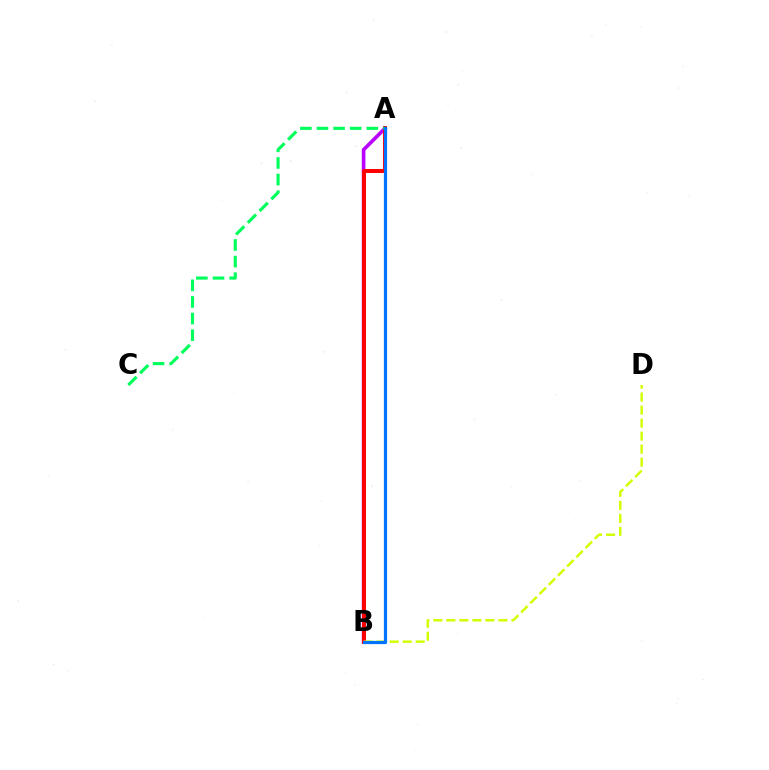{('A', 'B'): [{'color': '#b900ff', 'line_style': 'solid', 'thickness': 2.61}, {'color': '#ff0000', 'line_style': 'solid', 'thickness': 2.85}, {'color': '#0074ff', 'line_style': 'solid', 'thickness': 2.32}], ('B', 'D'): [{'color': '#d1ff00', 'line_style': 'dashed', 'thickness': 1.77}], ('A', 'C'): [{'color': '#00ff5c', 'line_style': 'dashed', 'thickness': 2.26}]}